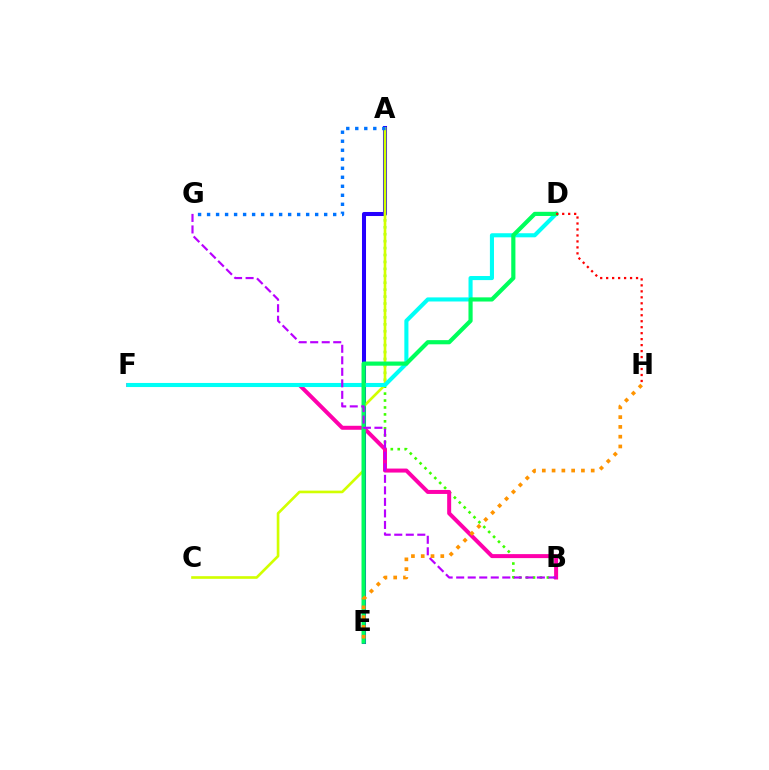{('A', 'B'): [{'color': '#3dff00', 'line_style': 'dotted', 'thickness': 1.88}], ('A', 'E'): [{'color': '#2500ff', 'line_style': 'solid', 'thickness': 2.91}], ('A', 'C'): [{'color': '#d1ff00', 'line_style': 'solid', 'thickness': 1.91}], ('B', 'F'): [{'color': '#ff00ac', 'line_style': 'solid', 'thickness': 2.88}], ('D', 'F'): [{'color': '#00fff6', 'line_style': 'solid', 'thickness': 2.94}], ('D', 'E'): [{'color': '#00ff5c', 'line_style': 'solid', 'thickness': 3.0}], ('B', 'G'): [{'color': '#b900ff', 'line_style': 'dashed', 'thickness': 1.57}], ('D', 'H'): [{'color': '#ff0000', 'line_style': 'dotted', 'thickness': 1.62}], ('E', 'H'): [{'color': '#ff9400', 'line_style': 'dotted', 'thickness': 2.66}], ('A', 'G'): [{'color': '#0074ff', 'line_style': 'dotted', 'thickness': 2.45}]}